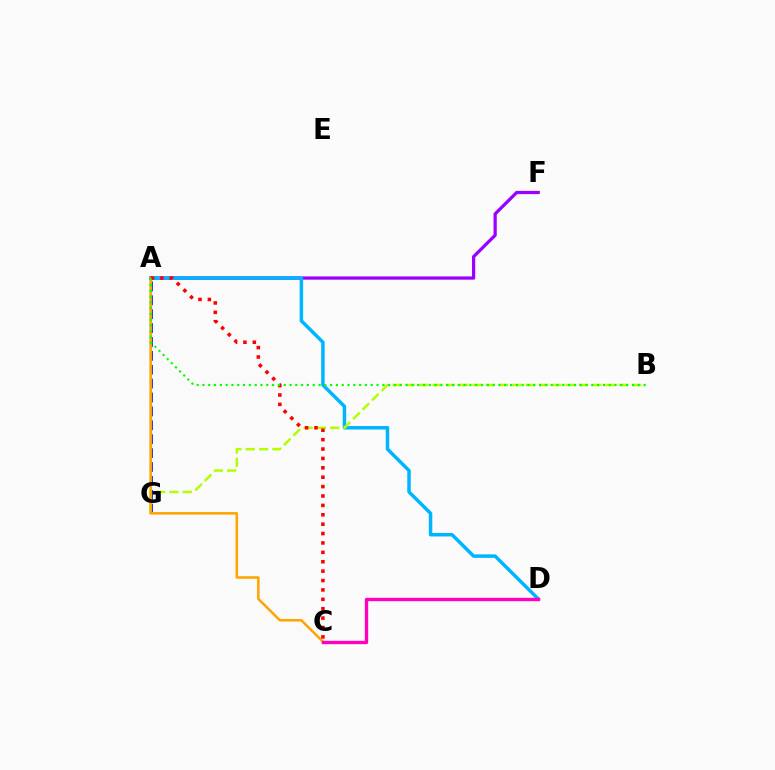{('A', 'F'): [{'color': '#9b00ff', 'line_style': 'solid', 'thickness': 2.34}], ('A', 'G'): [{'color': '#00ff9d', 'line_style': 'dashed', 'thickness': 1.69}, {'color': '#0010ff', 'line_style': 'dashed', 'thickness': 1.89}], ('A', 'D'): [{'color': '#00b5ff', 'line_style': 'solid', 'thickness': 2.51}], ('B', 'G'): [{'color': '#b3ff00', 'line_style': 'dashed', 'thickness': 1.81}], ('A', 'C'): [{'color': '#ffa500', 'line_style': 'solid', 'thickness': 1.83}, {'color': '#ff0000', 'line_style': 'dotted', 'thickness': 2.55}], ('A', 'B'): [{'color': '#08ff00', 'line_style': 'dotted', 'thickness': 1.58}], ('C', 'D'): [{'color': '#ff00bd', 'line_style': 'solid', 'thickness': 2.42}]}